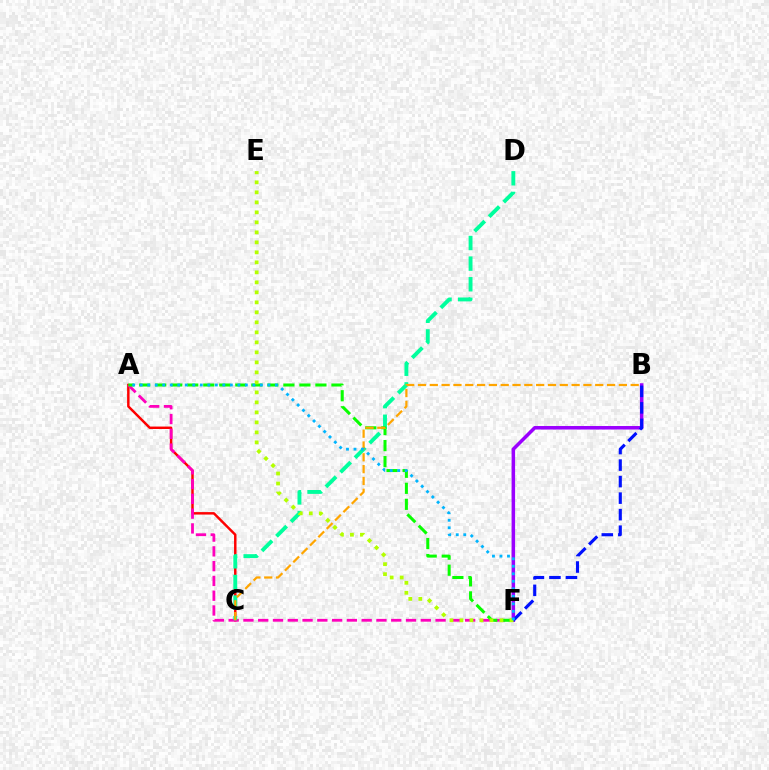{('B', 'F'): [{'color': '#9b00ff', 'line_style': 'solid', 'thickness': 2.53}, {'color': '#0010ff', 'line_style': 'dashed', 'thickness': 2.24}], ('A', 'C'): [{'color': '#ff0000', 'line_style': 'solid', 'thickness': 1.77}], ('A', 'F'): [{'color': '#ff00bd', 'line_style': 'dashed', 'thickness': 2.01}, {'color': '#08ff00', 'line_style': 'dashed', 'thickness': 2.18}, {'color': '#00b5ff', 'line_style': 'dotted', 'thickness': 2.04}], ('C', 'D'): [{'color': '#00ff9d', 'line_style': 'dashed', 'thickness': 2.8}], ('B', 'C'): [{'color': '#ffa500', 'line_style': 'dashed', 'thickness': 1.61}], ('E', 'F'): [{'color': '#b3ff00', 'line_style': 'dotted', 'thickness': 2.72}]}